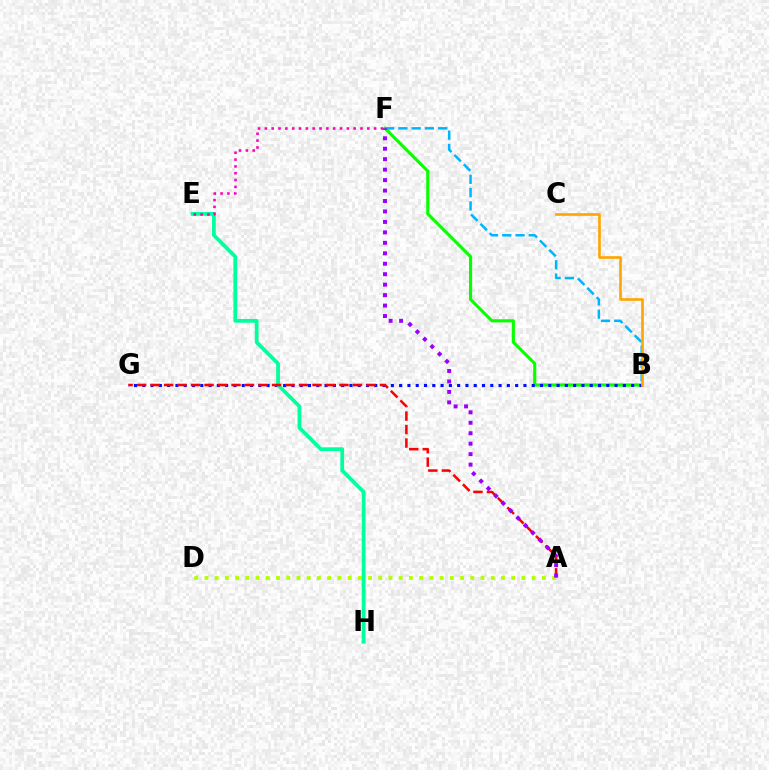{('B', 'F'): [{'color': '#08ff00', 'line_style': 'solid', 'thickness': 2.25}, {'color': '#00b5ff', 'line_style': 'dashed', 'thickness': 1.8}], ('B', 'G'): [{'color': '#0010ff', 'line_style': 'dotted', 'thickness': 2.25}], ('A', 'D'): [{'color': '#b3ff00', 'line_style': 'dotted', 'thickness': 2.78}], ('E', 'H'): [{'color': '#00ff9d', 'line_style': 'solid', 'thickness': 2.71}], ('E', 'F'): [{'color': '#ff00bd', 'line_style': 'dotted', 'thickness': 1.86}], ('B', 'C'): [{'color': '#ffa500', 'line_style': 'solid', 'thickness': 1.9}], ('A', 'G'): [{'color': '#ff0000', 'line_style': 'dashed', 'thickness': 1.83}], ('A', 'F'): [{'color': '#9b00ff', 'line_style': 'dotted', 'thickness': 2.84}]}